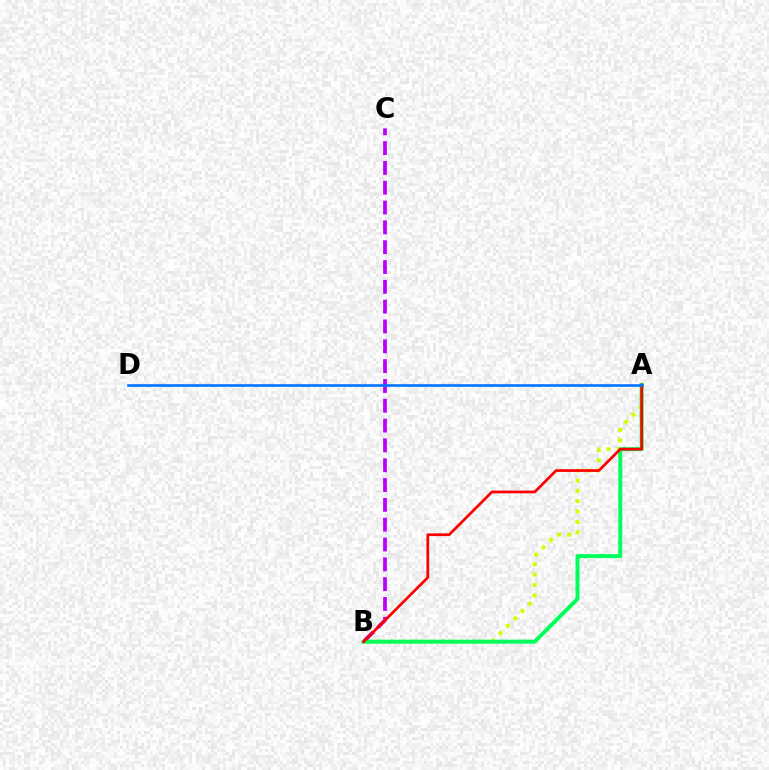{('A', 'B'): [{'color': '#d1ff00', 'line_style': 'dotted', 'thickness': 2.82}, {'color': '#00ff5c', 'line_style': 'solid', 'thickness': 2.85}, {'color': '#ff0000', 'line_style': 'solid', 'thickness': 1.96}], ('B', 'C'): [{'color': '#b900ff', 'line_style': 'dashed', 'thickness': 2.69}], ('A', 'D'): [{'color': '#0074ff', 'line_style': 'solid', 'thickness': 1.88}]}